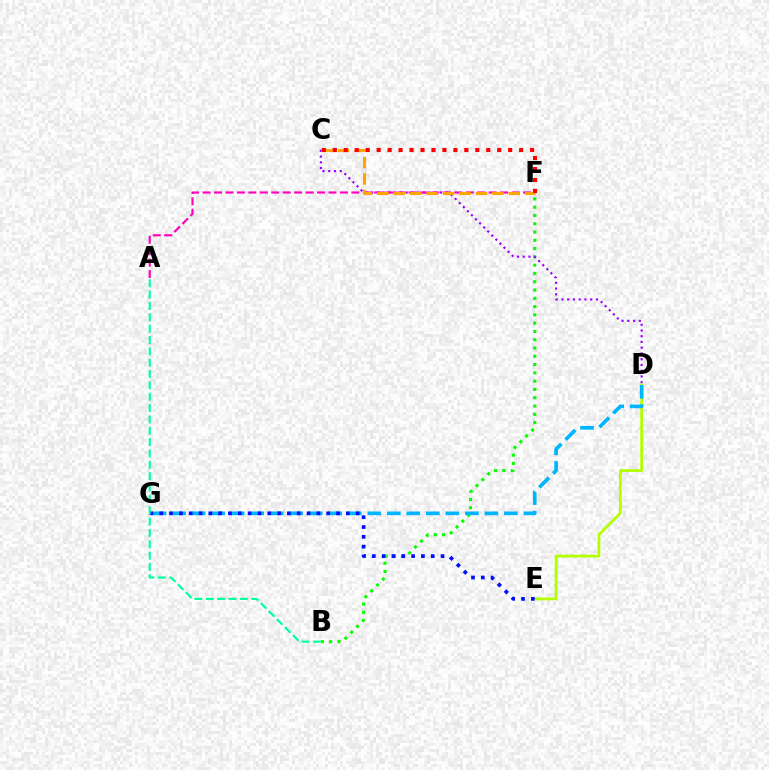{('B', 'F'): [{'color': '#08ff00', 'line_style': 'dotted', 'thickness': 2.25}], ('C', 'D'): [{'color': '#9b00ff', 'line_style': 'dotted', 'thickness': 1.56}], ('D', 'E'): [{'color': '#b3ff00', 'line_style': 'solid', 'thickness': 2.02}], ('A', 'F'): [{'color': '#ff00bd', 'line_style': 'dashed', 'thickness': 1.55}], ('C', 'F'): [{'color': '#ffa500', 'line_style': 'dashed', 'thickness': 2.23}, {'color': '#ff0000', 'line_style': 'dotted', 'thickness': 2.98}], ('D', 'G'): [{'color': '#00b5ff', 'line_style': 'dashed', 'thickness': 2.65}], ('E', 'G'): [{'color': '#0010ff', 'line_style': 'dotted', 'thickness': 2.67}], ('A', 'B'): [{'color': '#00ff9d', 'line_style': 'dashed', 'thickness': 1.54}]}